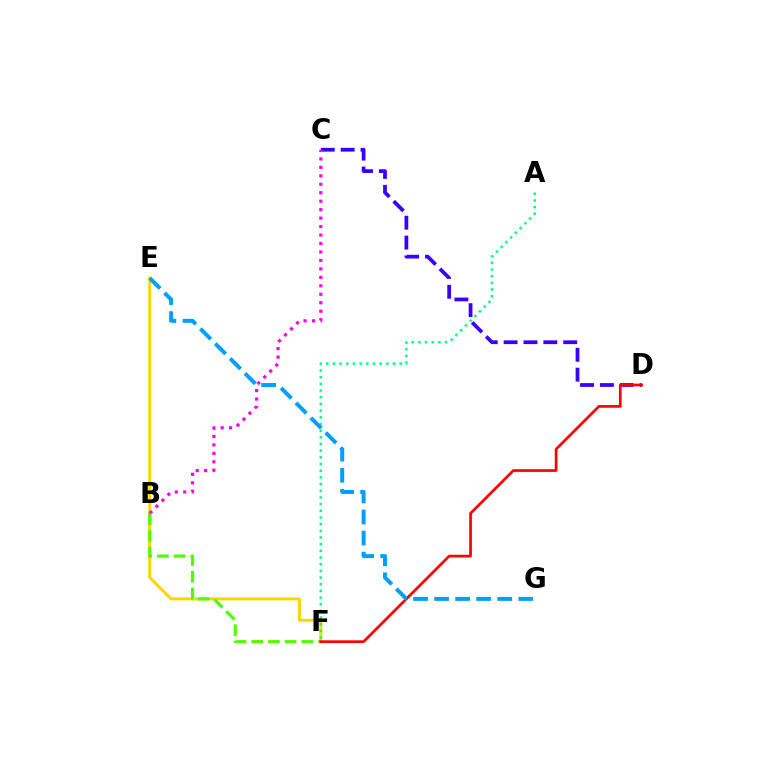{('E', 'F'): [{'color': '#ffd500', 'line_style': 'solid', 'thickness': 2.16}], ('C', 'D'): [{'color': '#3700ff', 'line_style': 'dashed', 'thickness': 2.7}], ('B', 'F'): [{'color': '#4fff00', 'line_style': 'dashed', 'thickness': 2.27}], ('A', 'F'): [{'color': '#00ff86', 'line_style': 'dotted', 'thickness': 1.81}], ('D', 'F'): [{'color': '#ff0000', 'line_style': 'solid', 'thickness': 1.94}], ('B', 'C'): [{'color': '#ff00ed', 'line_style': 'dotted', 'thickness': 2.3}], ('E', 'G'): [{'color': '#009eff', 'line_style': 'dashed', 'thickness': 2.86}]}